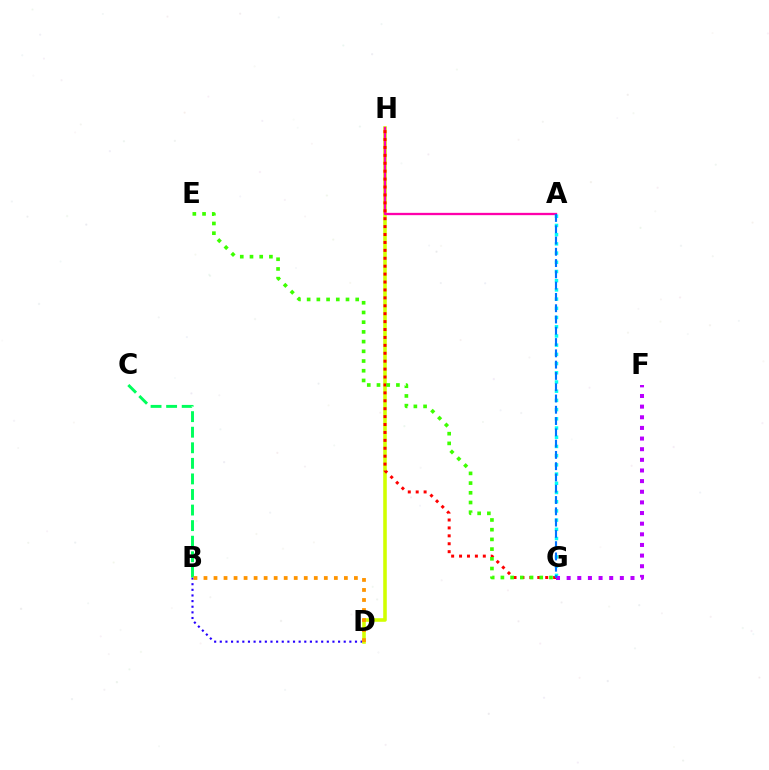{('B', 'D'): [{'color': '#2500ff', 'line_style': 'dotted', 'thickness': 1.53}, {'color': '#ff9400', 'line_style': 'dotted', 'thickness': 2.72}], ('D', 'H'): [{'color': '#d1ff00', 'line_style': 'solid', 'thickness': 2.57}], ('A', 'H'): [{'color': '#ff00ac', 'line_style': 'solid', 'thickness': 1.66}], ('B', 'C'): [{'color': '#00ff5c', 'line_style': 'dashed', 'thickness': 2.11}], ('G', 'H'): [{'color': '#ff0000', 'line_style': 'dotted', 'thickness': 2.15}], ('A', 'G'): [{'color': '#00fff6', 'line_style': 'dotted', 'thickness': 2.5}, {'color': '#0074ff', 'line_style': 'dashed', 'thickness': 1.53}], ('E', 'G'): [{'color': '#3dff00', 'line_style': 'dotted', 'thickness': 2.64}], ('F', 'G'): [{'color': '#b900ff', 'line_style': 'dotted', 'thickness': 2.89}]}